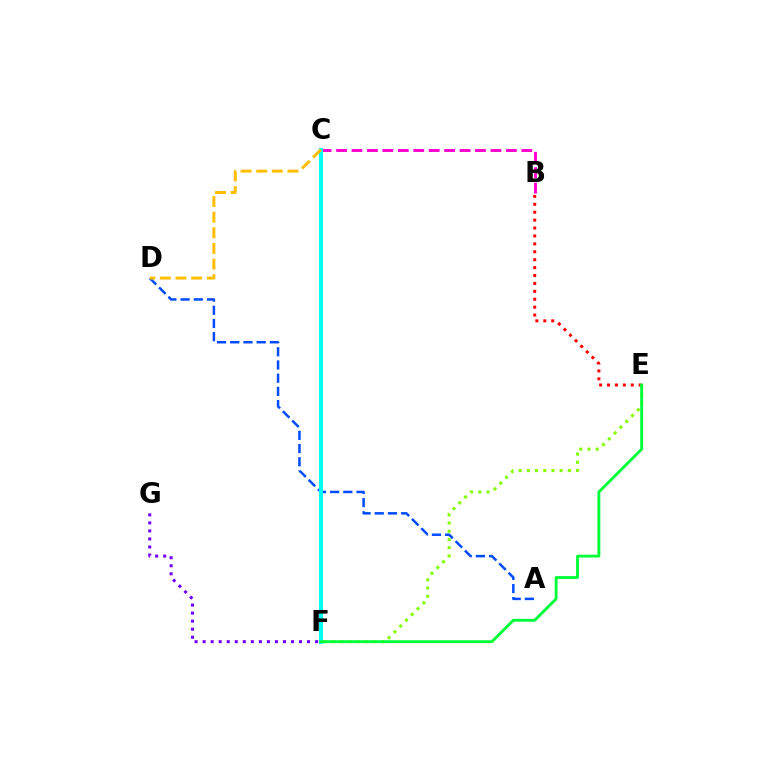{('B', 'E'): [{'color': '#ff0000', 'line_style': 'dotted', 'thickness': 2.15}], ('B', 'C'): [{'color': '#ff00cf', 'line_style': 'dashed', 'thickness': 2.1}], ('A', 'D'): [{'color': '#004bff', 'line_style': 'dashed', 'thickness': 1.79}], ('E', 'F'): [{'color': '#84ff00', 'line_style': 'dotted', 'thickness': 2.23}, {'color': '#00ff39', 'line_style': 'solid', 'thickness': 2.08}], ('C', 'F'): [{'color': '#00fff6', 'line_style': 'solid', 'thickness': 2.92}], ('F', 'G'): [{'color': '#7200ff', 'line_style': 'dotted', 'thickness': 2.18}], ('C', 'D'): [{'color': '#ffbd00', 'line_style': 'dashed', 'thickness': 2.12}]}